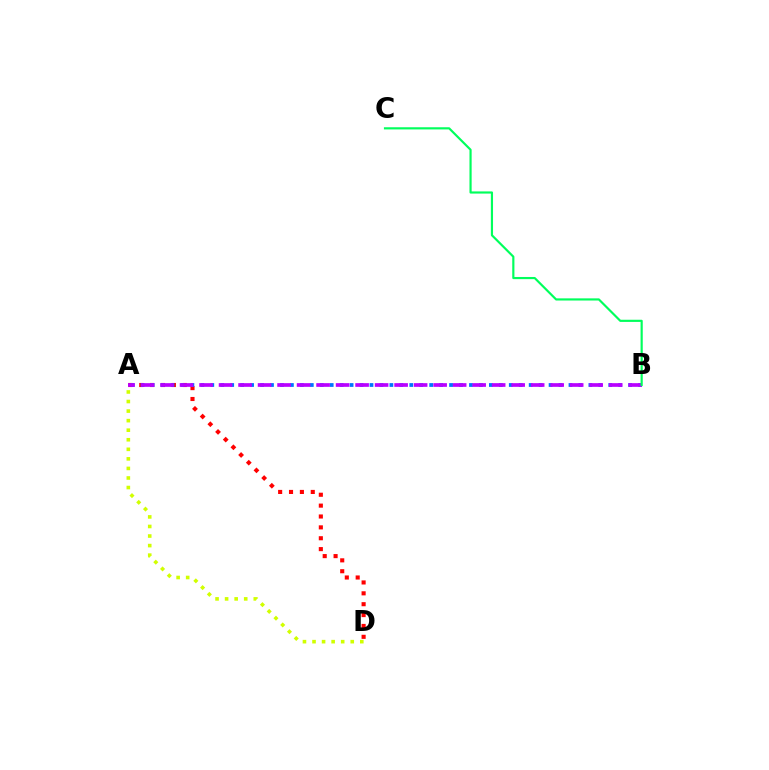{('A', 'D'): [{'color': '#ff0000', 'line_style': 'dotted', 'thickness': 2.95}, {'color': '#d1ff00', 'line_style': 'dotted', 'thickness': 2.6}], ('A', 'B'): [{'color': '#0074ff', 'line_style': 'dotted', 'thickness': 2.7}, {'color': '#b900ff', 'line_style': 'dashed', 'thickness': 2.65}], ('B', 'C'): [{'color': '#00ff5c', 'line_style': 'solid', 'thickness': 1.56}]}